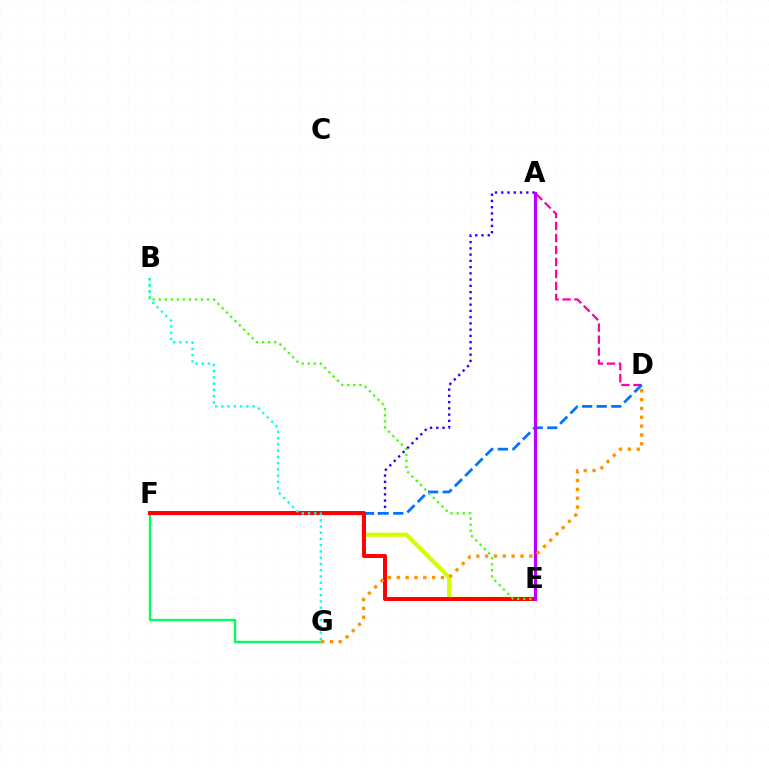{('E', 'F'): [{'color': '#d1ff00', 'line_style': 'solid', 'thickness': 2.98}, {'color': '#ff0000', 'line_style': 'solid', 'thickness': 2.85}], ('A', 'F'): [{'color': '#2500ff', 'line_style': 'dotted', 'thickness': 1.7}], ('F', 'G'): [{'color': '#00ff5c', 'line_style': 'solid', 'thickness': 1.69}], ('A', 'D'): [{'color': '#ff00ac', 'line_style': 'dashed', 'thickness': 1.63}], ('D', 'F'): [{'color': '#0074ff', 'line_style': 'dashed', 'thickness': 1.98}], ('A', 'E'): [{'color': '#b900ff', 'line_style': 'solid', 'thickness': 2.27}], ('D', 'G'): [{'color': '#ff9400', 'line_style': 'dotted', 'thickness': 2.4}], ('B', 'E'): [{'color': '#3dff00', 'line_style': 'dotted', 'thickness': 1.64}], ('B', 'G'): [{'color': '#00fff6', 'line_style': 'dotted', 'thickness': 1.7}]}